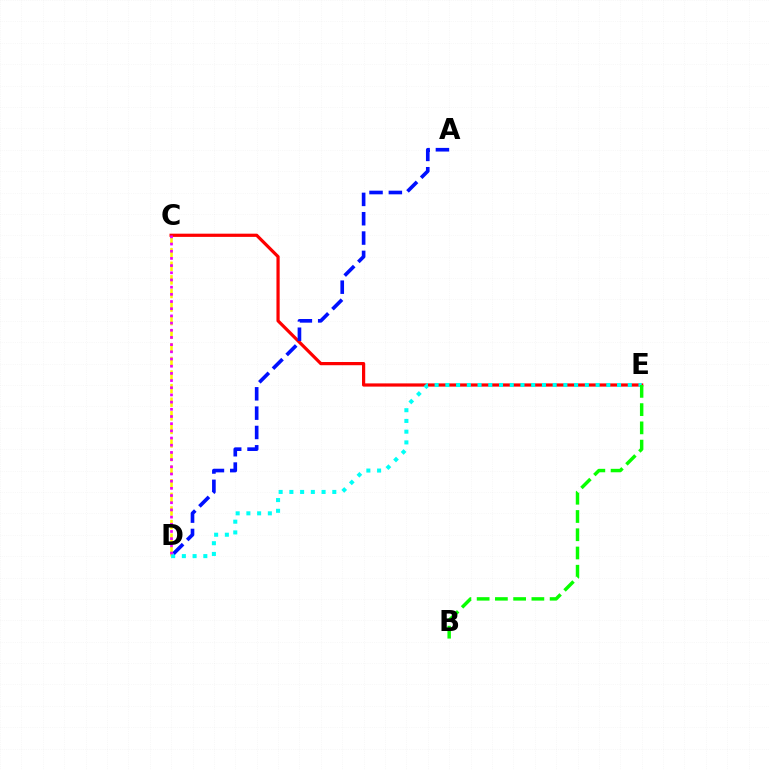{('C', 'D'): [{'color': '#fcf500', 'line_style': 'dashed', 'thickness': 1.85}, {'color': '#ee00ff', 'line_style': 'dotted', 'thickness': 1.95}], ('C', 'E'): [{'color': '#ff0000', 'line_style': 'solid', 'thickness': 2.31}], ('D', 'E'): [{'color': '#00fff6', 'line_style': 'dotted', 'thickness': 2.92}], ('A', 'D'): [{'color': '#0010ff', 'line_style': 'dashed', 'thickness': 2.63}], ('B', 'E'): [{'color': '#08ff00', 'line_style': 'dashed', 'thickness': 2.48}]}